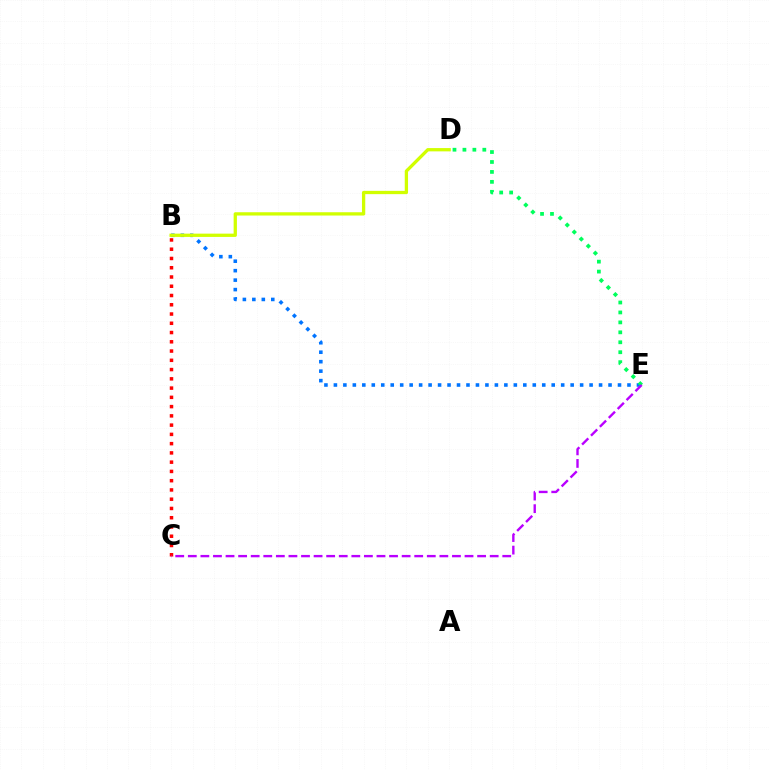{('B', 'E'): [{'color': '#0074ff', 'line_style': 'dotted', 'thickness': 2.57}], ('B', 'C'): [{'color': '#ff0000', 'line_style': 'dotted', 'thickness': 2.52}], ('D', 'E'): [{'color': '#00ff5c', 'line_style': 'dotted', 'thickness': 2.7}], ('B', 'D'): [{'color': '#d1ff00', 'line_style': 'solid', 'thickness': 2.37}], ('C', 'E'): [{'color': '#b900ff', 'line_style': 'dashed', 'thickness': 1.71}]}